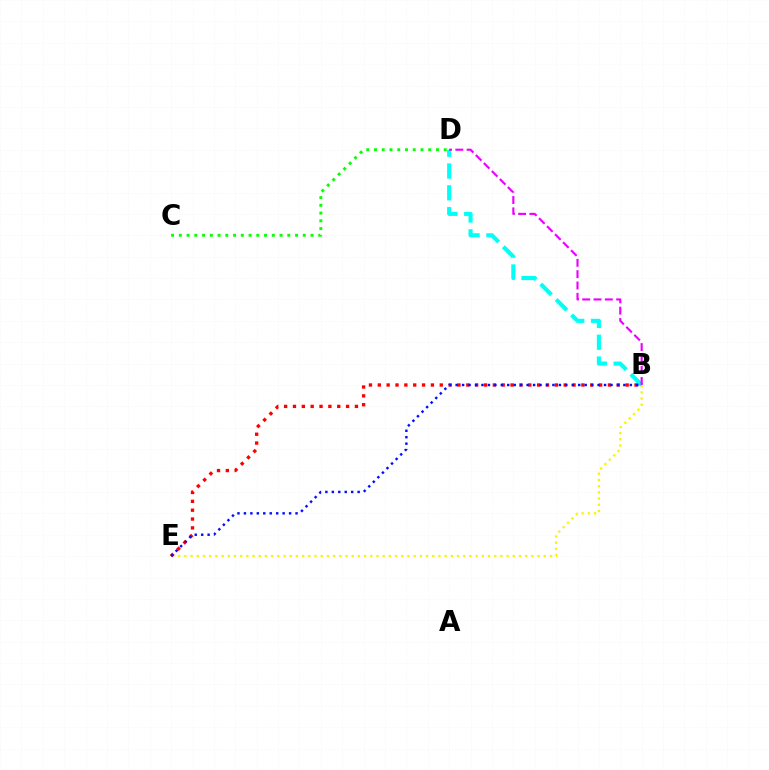{('C', 'D'): [{'color': '#08ff00', 'line_style': 'dotted', 'thickness': 2.1}], ('B', 'E'): [{'color': '#fcf500', 'line_style': 'dotted', 'thickness': 1.68}, {'color': '#ff0000', 'line_style': 'dotted', 'thickness': 2.41}, {'color': '#0010ff', 'line_style': 'dotted', 'thickness': 1.75}], ('B', 'D'): [{'color': '#00fff6', 'line_style': 'dashed', 'thickness': 2.96}, {'color': '#ee00ff', 'line_style': 'dashed', 'thickness': 1.54}]}